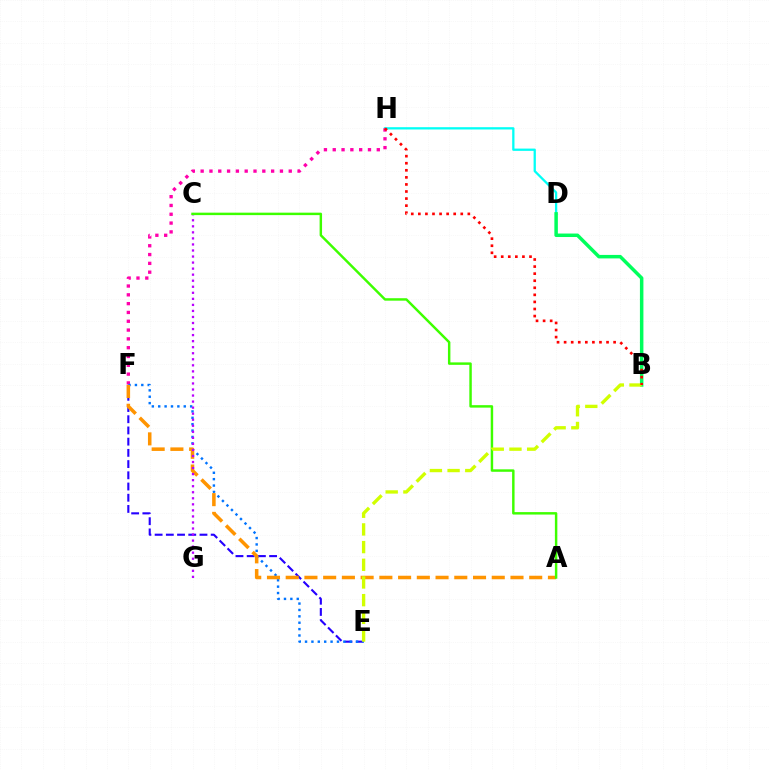{('E', 'F'): [{'color': '#2500ff', 'line_style': 'dashed', 'thickness': 1.52}, {'color': '#0074ff', 'line_style': 'dotted', 'thickness': 1.73}], ('D', 'H'): [{'color': '#00fff6', 'line_style': 'solid', 'thickness': 1.64}], ('F', 'H'): [{'color': '#ff00ac', 'line_style': 'dotted', 'thickness': 2.39}], ('B', 'D'): [{'color': '#00ff5c', 'line_style': 'solid', 'thickness': 2.51}], ('A', 'F'): [{'color': '#ff9400', 'line_style': 'dashed', 'thickness': 2.54}], ('C', 'G'): [{'color': '#b900ff', 'line_style': 'dotted', 'thickness': 1.64}], ('A', 'C'): [{'color': '#3dff00', 'line_style': 'solid', 'thickness': 1.77}], ('B', 'E'): [{'color': '#d1ff00', 'line_style': 'dashed', 'thickness': 2.4}], ('B', 'H'): [{'color': '#ff0000', 'line_style': 'dotted', 'thickness': 1.92}]}